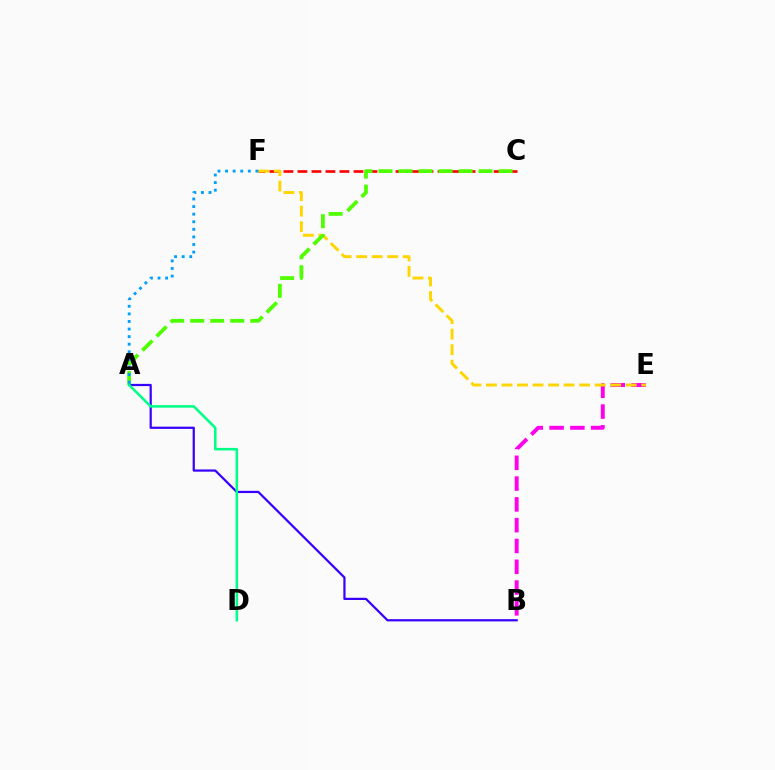{('B', 'E'): [{'color': '#ff00ed', 'line_style': 'dashed', 'thickness': 2.82}], ('C', 'F'): [{'color': '#ff0000', 'line_style': 'dashed', 'thickness': 1.9}], ('E', 'F'): [{'color': '#ffd500', 'line_style': 'dashed', 'thickness': 2.11}], ('A', 'C'): [{'color': '#4fff00', 'line_style': 'dashed', 'thickness': 2.72}], ('A', 'B'): [{'color': '#3700ff', 'line_style': 'solid', 'thickness': 1.6}], ('A', 'D'): [{'color': '#00ff86', 'line_style': 'solid', 'thickness': 1.83}], ('A', 'F'): [{'color': '#009eff', 'line_style': 'dotted', 'thickness': 2.06}]}